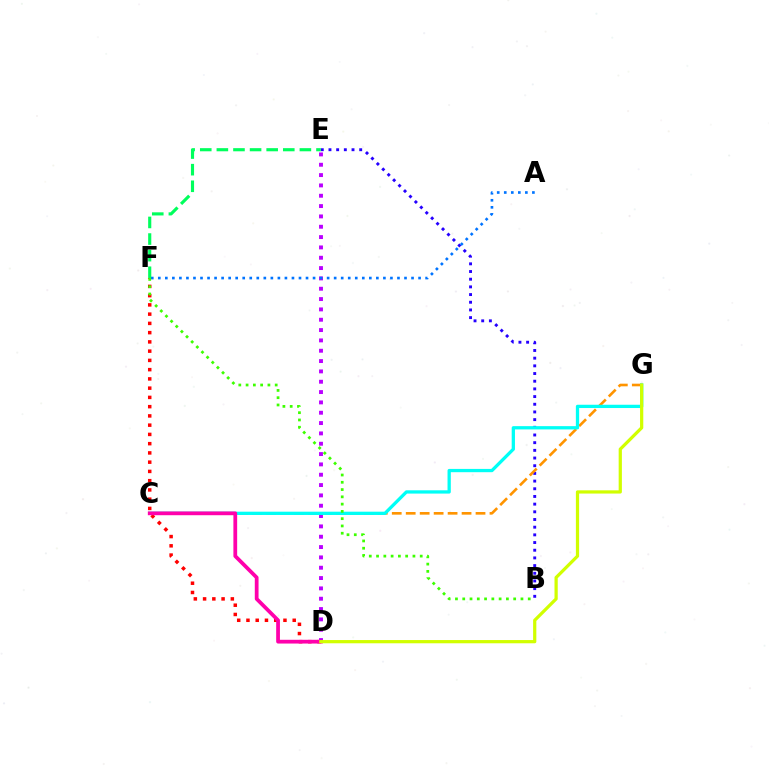{('B', 'E'): [{'color': '#2500ff', 'line_style': 'dotted', 'thickness': 2.09}], ('D', 'F'): [{'color': '#ff0000', 'line_style': 'dotted', 'thickness': 2.51}], ('C', 'G'): [{'color': '#ff9400', 'line_style': 'dashed', 'thickness': 1.9}, {'color': '#00fff6', 'line_style': 'solid', 'thickness': 2.36}], ('D', 'E'): [{'color': '#b900ff', 'line_style': 'dotted', 'thickness': 2.81}], ('A', 'F'): [{'color': '#0074ff', 'line_style': 'dotted', 'thickness': 1.91}], ('B', 'F'): [{'color': '#3dff00', 'line_style': 'dotted', 'thickness': 1.98}], ('C', 'D'): [{'color': '#ff00ac', 'line_style': 'solid', 'thickness': 2.71}], ('E', 'F'): [{'color': '#00ff5c', 'line_style': 'dashed', 'thickness': 2.26}], ('D', 'G'): [{'color': '#d1ff00', 'line_style': 'solid', 'thickness': 2.32}]}